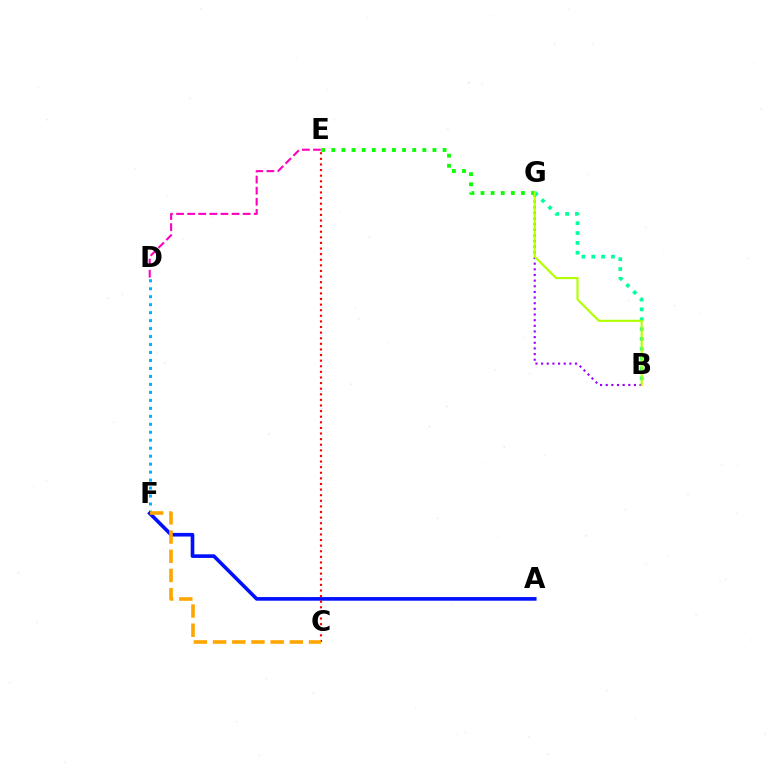{('E', 'G'): [{'color': '#08ff00', 'line_style': 'dotted', 'thickness': 2.75}], ('D', 'F'): [{'color': '#00b5ff', 'line_style': 'dotted', 'thickness': 2.17}], ('B', 'G'): [{'color': '#00ff9d', 'line_style': 'dotted', 'thickness': 2.67}, {'color': '#9b00ff', 'line_style': 'dotted', 'thickness': 1.53}, {'color': '#b3ff00', 'line_style': 'solid', 'thickness': 1.54}], ('D', 'E'): [{'color': '#ff00bd', 'line_style': 'dashed', 'thickness': 1.51}], ('A', 'F'): [{'color': '#0010ff', 'line_style': 'solid', 'thickness': 2.61}], ('C', 'E'): [{'color': '#ff0000', 'line_style': 'dotted', 'thickness': 1.52}], ('C', 'F'): [{'color': '#ffa500', 'line_style': 'dashed', 'thickness': 2.61}]}